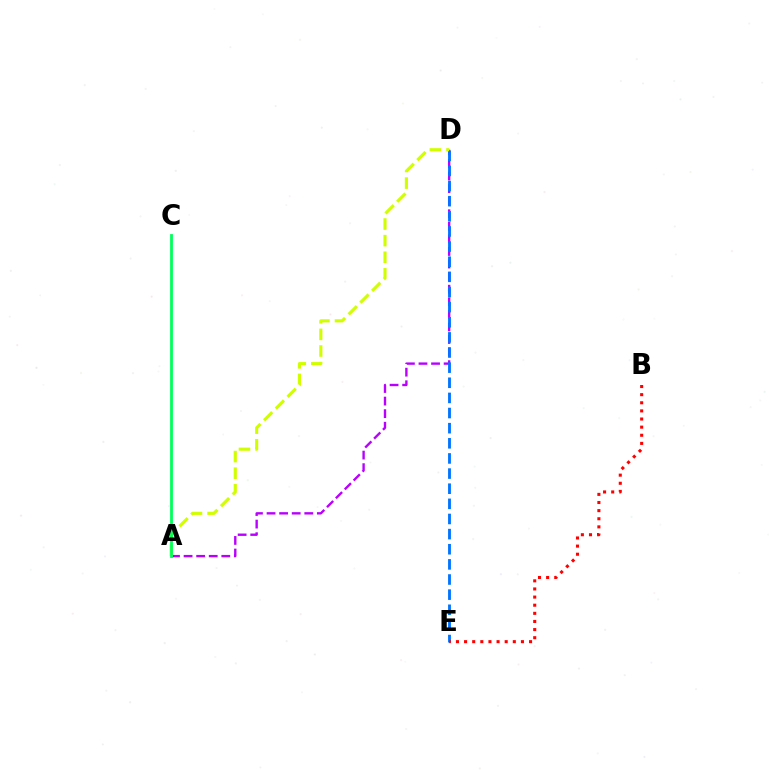{('A', 'D'): [{'color': '#b900ff', 'line_style': 'dashed', 'thickness': 1.71}, {'color': '#d1ff00', 'line_style': 'dashed', 'thickness': 2.26}], ('D', 'E'): [{'color': '#0074ff', 'line_style': 'dashed', 'thickness': 2.06}], ('B', 'E'): [{'color': '#ff0000', 'line_style': 'dotted', 'thickness': 2.21}], ('A', 'C'): [{'color': '#00ff5c', 'line_style': 'solid', 'thickness': 2.02}]}